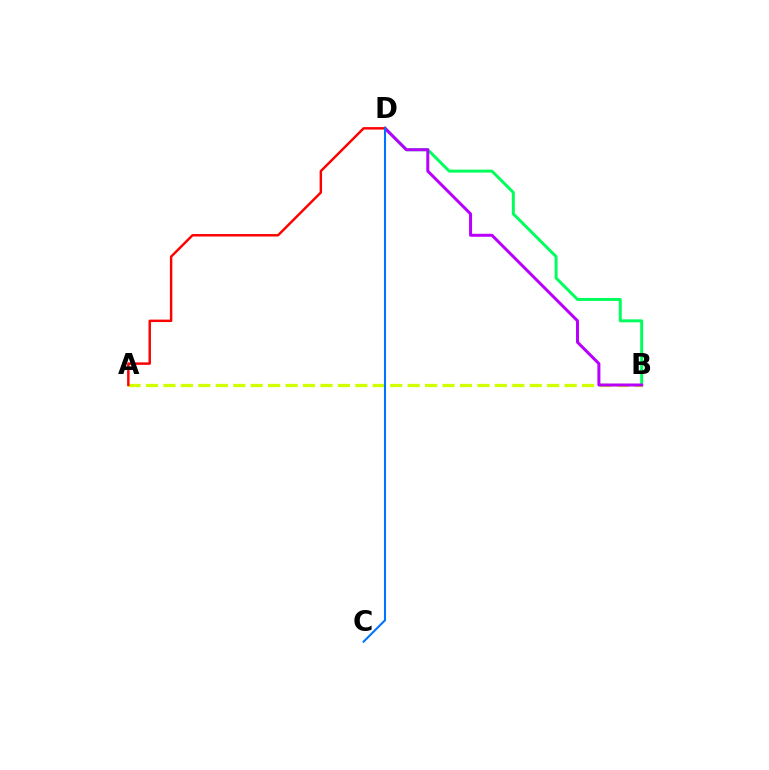{('B', 'D'): [{'color': '#00ff5c', 'line_style': 'solid', 'thickness': 2.13}, {'color': '#b900ff', 'line_style': 'solid', 'thickness': 2.16}], ('A', 'B'): [{'color': '#d1ff00', 'line_style': 'dashed', 'thickness': 2.37}], ('A', 'D'): [{'color': '#ff0000', 'line_style': 'solid', 'thickness': 1.76}], ('C', 'D'): [{'color': '#0074ff', 'line_style': 'solid', 'thickness': 1.5}]}